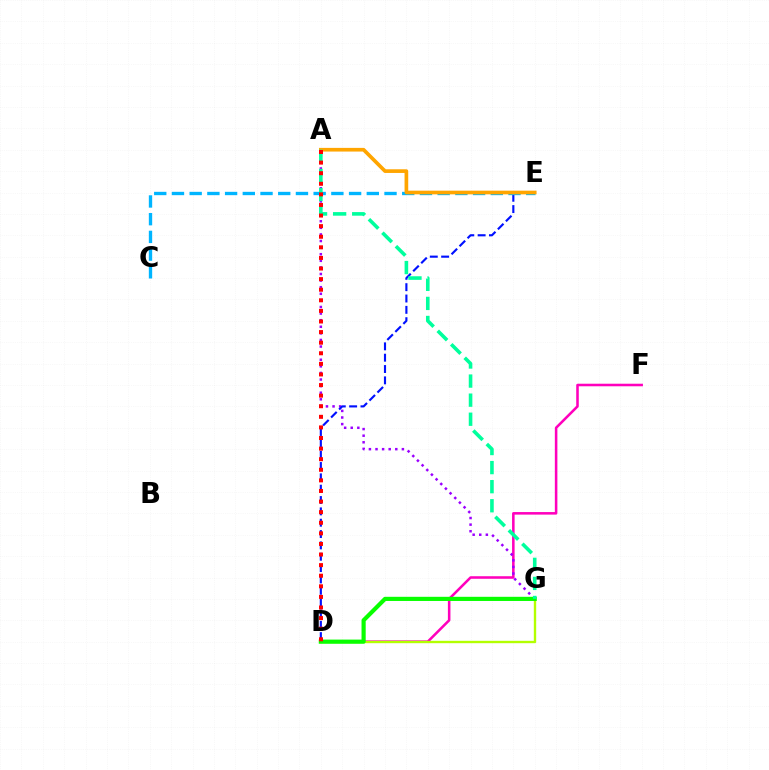{('D', 'F'): [{'color': '#ff00bd', 'line_style': 'solid', 'thickness': 1.84}], ('A', 'G'): [{'color': '#9b00ff', 'line_style': 'dotted', 'thickness': 1.79}, {'color': '#00ff9d', 'line_style': 'dashed', 'thickness': 2.59}], ('D', 'E'): [{'color': '#0010ff', 'line_style': 'dashed', 'thickness': 1.54}], ('C', 'E'): [{'color': '#00b5ff', 'line_style': 'dashed', 'thickness': 2.41}], ('D', 'G'): [{'color': '#b3ff00', 'line_style': 'solid', 'thickness': 1.71}, {'color': '#08ff00', 'line_style': 'solid', 'thickness': 3.0}], ('A', 'E'): [{'color': '#ffa500', 'line_style': 'solid', 'thickness': 2.65}], ('A', 'D'): [{'color': '#ff0000', 'line_style': 'dotted', 'thickness': 2.88}]}